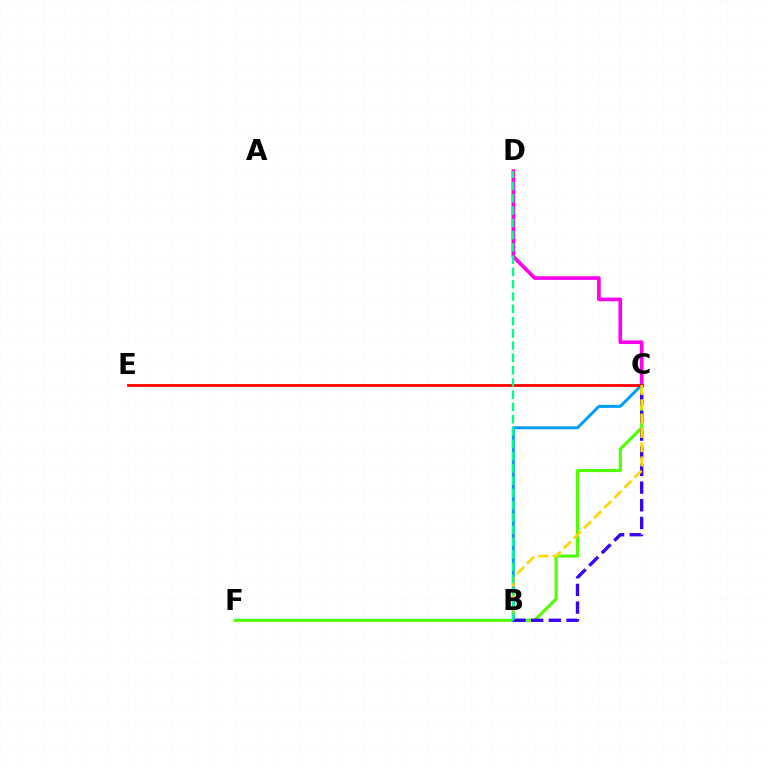{('C', 'F'): [{'color': '#4fff00', 'line_style': 'solid', 'thickness': 2.22}], ('C', 'D'): [{'color': '#ff00ed', 'line_style': 'solid', 'thickness': 2.63}], ('B', 'C'): [{'color': '#009eff', 'line_style': 'solid', 'thickness': 2.17}, {'color': '#3700ff', 'line_style': 'dashed', 'thickness': 2.4}, {'color': '#ffd500', 'line_style': 'dashed', 'thickness': 1.94}], ('C', 'E'): [{'color': '#ff0000', 'line_style': 'solid', 'thickness': 2.01}], ('B', 'D'): [{'color': '#00ff86', 'line_style': 'dashed', 'thickness': 1.67}]}